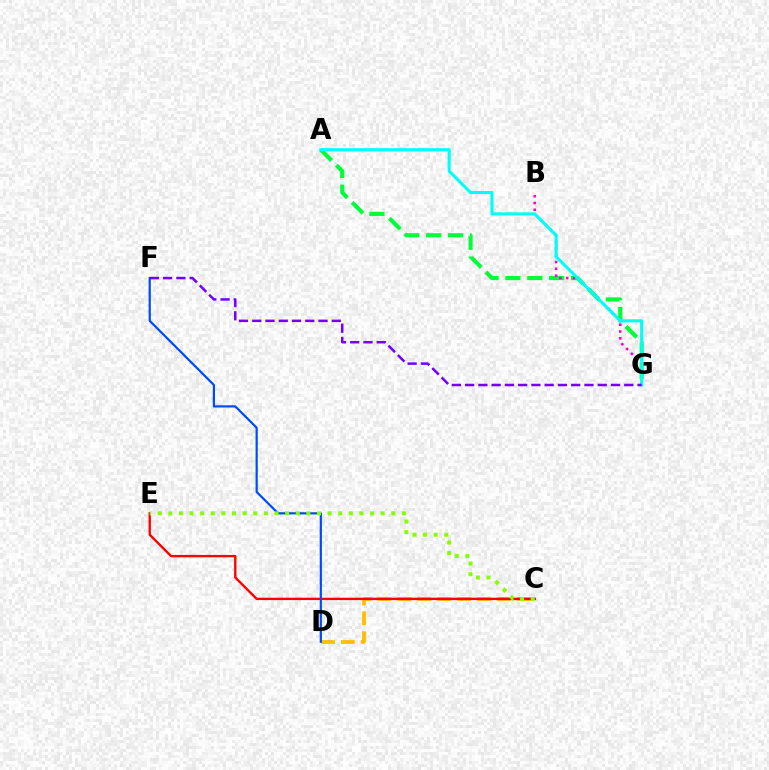{('C', 'D'): [{'color': '#ffbd00', 'line_style': 'dashed', 'thickness': 2.71}], ('A', 'G'): [{'color': '#00ff39', 'line_style': 'dashed', 'thickness': 2.97}, {'color': '#00fff6', 'line_style': 'solid', 'thickness': 2.24}], ('B', 'G'): [{'color': '#ff00cf', 'line_style': 'dotted', 'thickness': 1.84}], ('C', 'E'): [{'color': '#ff0000', 'line_style': 'solid', 'thickness': 1.7}, {'color': '#84ff00', 'line_style': 'dotted', 'thickness': 2.89}], ('D', 'F'): [{'color': '#004bff', 'line_style': 'solid', 'thickness': 1.59}], ('F', 'G'): [{'color': '#7200ff', 'line_style': 'dashed', 'thickness': 1.8}]}